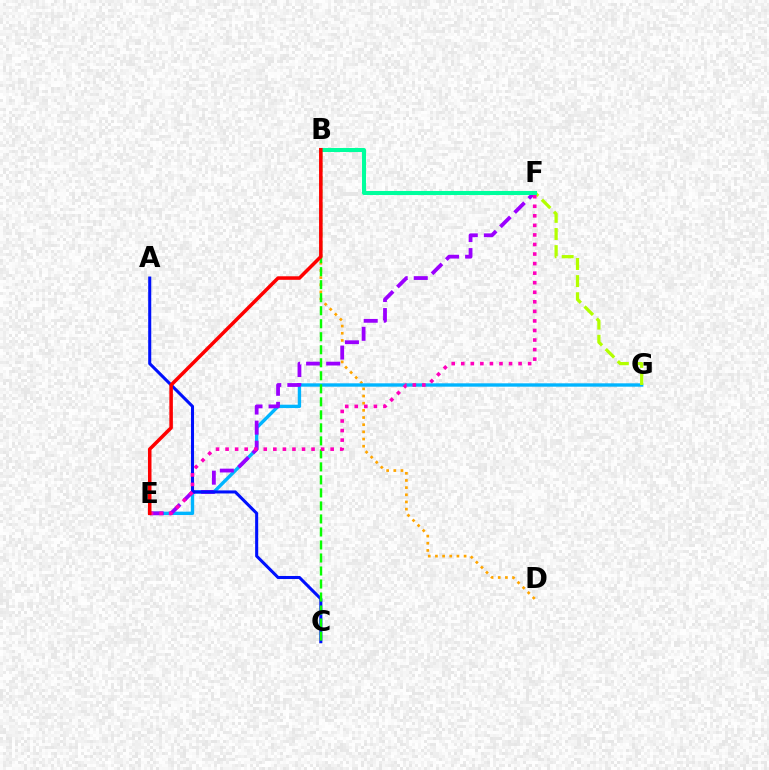{('B', 'D'): [{'color': '#ffa500', 'line_style': 'dotted', 'thickness': 1.95}], ('E', 'G'): [{'color': '#00b5ff', 'line_style': 'solid', 'thickness': 2.43}], ('E', 'F'): [{'color': '#9b00ff', 'line_style': 'dashed', 'thickness': 2.73}, {'color': '#ff00bd', 'line_style': 'dotted', 'thickness': 2.6}], ('A', 'C'): [{'color': '#0010ff', 'line_style': 'solid', 'thickness': 2.2}], ('B', 'C'): [{'color': '#08ff00', 'line_style': 'dashed', 'thickness': 1.77}], ('F', 'G'): [{'color': '#b3ff00', 'line_style': 'dashed', 'thickness': 2.33}], ('B', 'F'): [{'color': '#00ff9d', 'line_style': 'solid', 'thickness': 2.92}], ('B', 'E'): [{'color': '#ff0000', 'line_style': 'solid', 'thickness': 2.55}]}